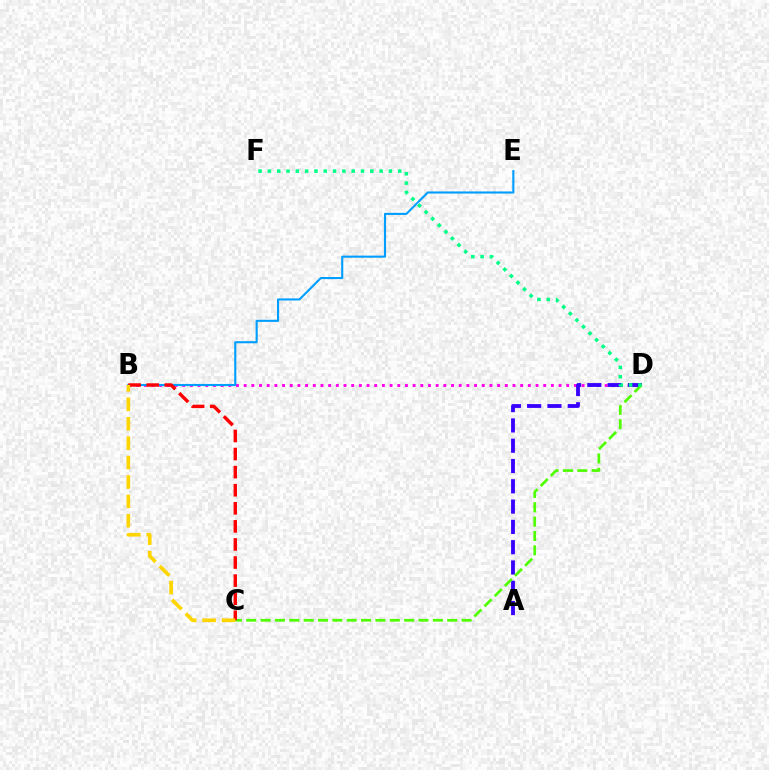{('B', 'D'): [{'color': '#ff00ed', 'line_style': 'dotted', 'thickness': 2.09}], ('A', 'D'): [{'color': '#3700ff', 'line_style': 'dashed', 'thickness': 2.76}], ('C', 'D'): [{'color': '#4fff00', 'line_style': 'dashed', 'thickness': 1.95}], ('B', 'E'): [{'color': '#009eff', 'line_style': 'solid', 'thickness': 1.52}], ('D', 'F'): [{'color': '#00ff86', 'line_style': 'dotted', 'thickness': 2.53}], ('B', 'C'): [{'color': '#ff0000', 'line_style': 'dashed', 'thickness': 2.46}, {'color': '#ffd500', 'line_style': 'dashed', 'thickness': 2.64}]}